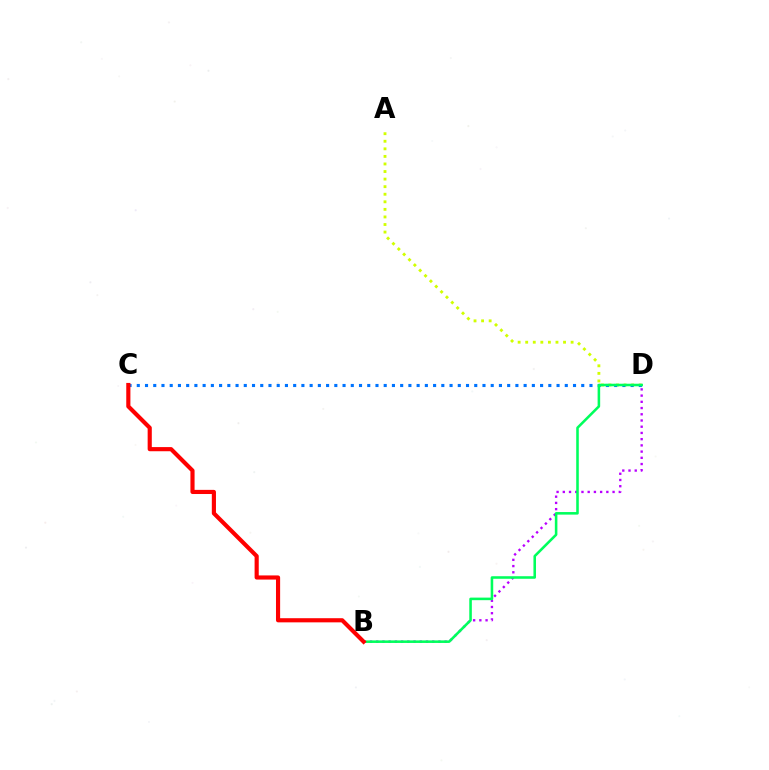{('A', 'D'): [{'color': '#d1ff00', 'line_style': 'dotted', 'thickness': 2.06}], ('C', 'D'): [{'color': '#0074ff', 'line_style': 'dotted', 'thickness': 2.24}], ('B', 'D'): [{'color': '#b900ff', 'line_style': 'dotted', 'thickness': 1.69}, {'color': '#00ff5c', 'line_style': 'solid', 'thickness': 1.85}], ('B', 'C'): [{'color': '#ff0000', 'line_style': 'solid', 'thickness': 2.98}]}